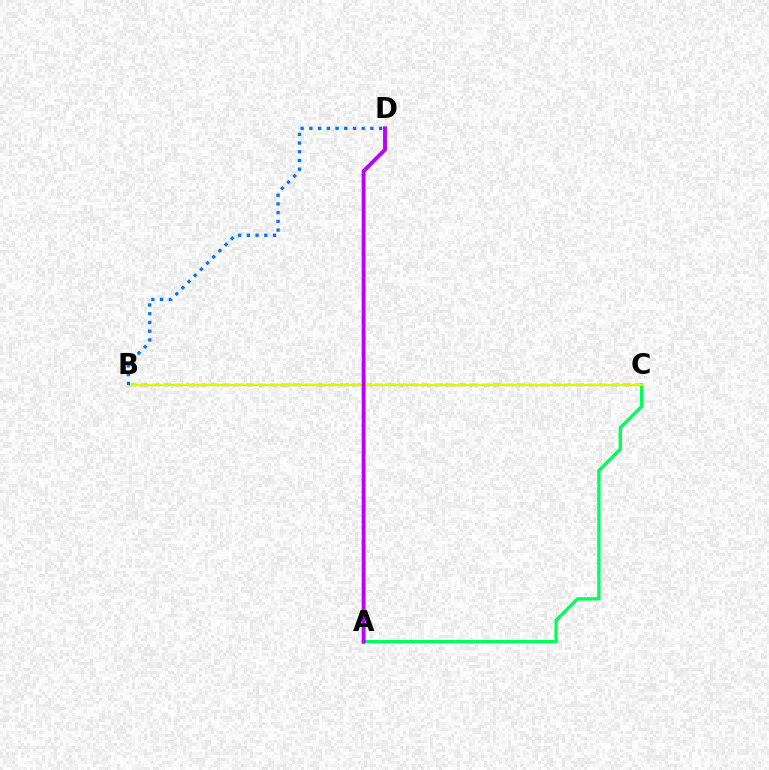{('A', 'C'): [{'color': '#00ff5c', 'line_style': 'solid', 'thickness': 2.38}], ('B', 'C'): [{'color': '#ff0000', 'line_style': 'dashed', 'thickness': 1.6}, {'color': '#d1ff00', 'line_style': 'solid', 'thickness': 1.6}], ('A', 'D'): [{'color': '#b900ff', 'line_style': 'solid', 'thickness': 2.78}], ('B', 'D'): [{'color': '#0074ff', 'line_style': 'dotted', 'thickness': 2.37}]}